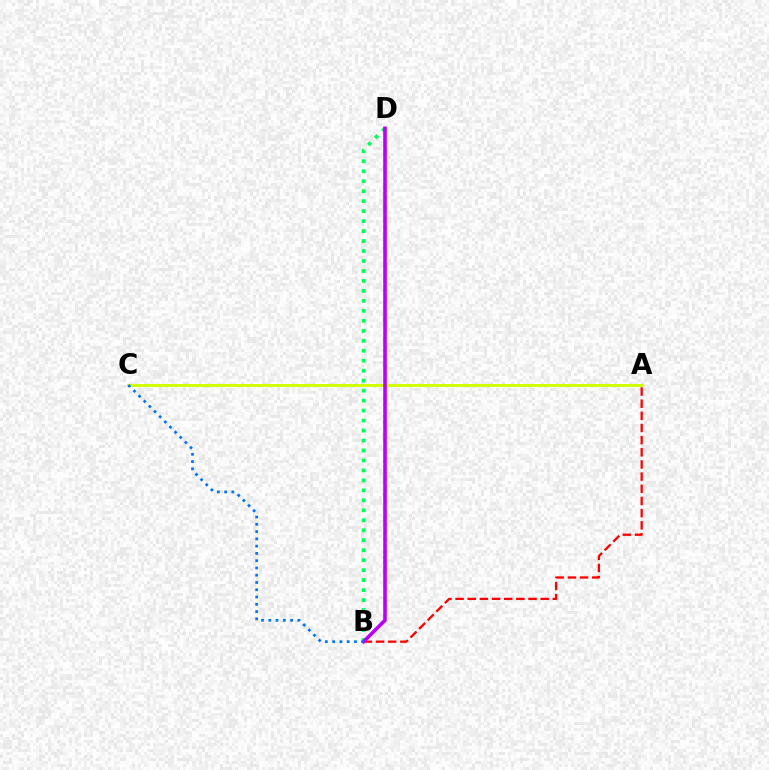{('A', 'C'): [{'color': '#d1ff00', 'line_style': 'solid', 'thickness': 2.1}], ('A', 'B'): [{'color': '#ff0000', 'line_style': 'dashed', 'thickness': 1.65}], ('B', 'D'): [{'color': '#00ff5c', 'line_style': 'dotted', 'thickness': 2.71}, {'color': '#b900ff', 'line_style': 'solid', 'thickness': 2.59}], ('B', 'C'): [{'color': '#0074ff', 'line_style': 'dotted', 'thickness': 1.98}]}